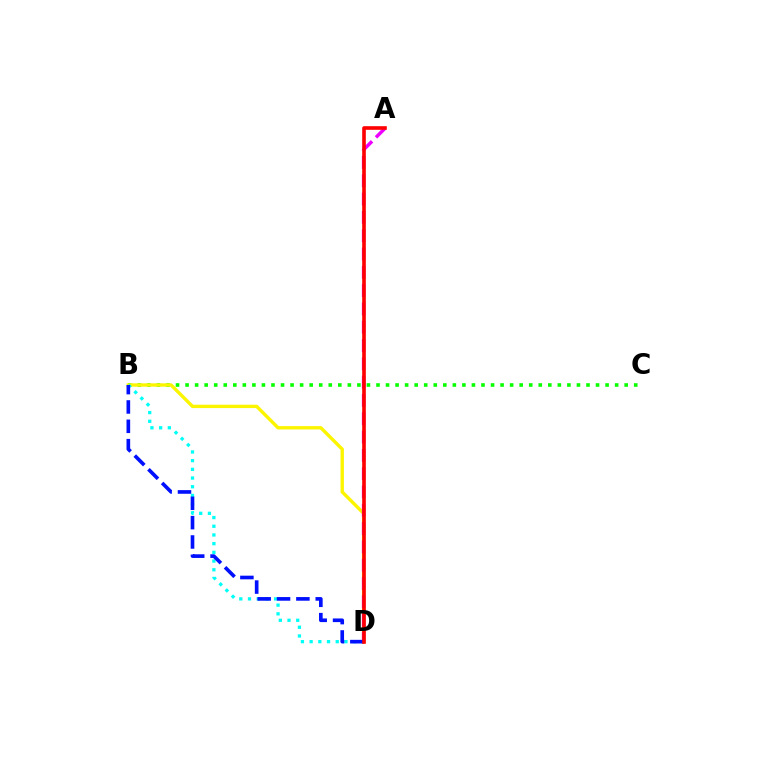{('B', 'C'): [{'color': '#08ff00', 'line_style': 'dotted', 'thickness': 2.59}], ('B', 'D'): [{'color': '#fcf500', 'line_style': 'solid', 'thickness': 2.43}, {'color': '#00fff6', 'line_style': 'dotted', 'thickness': 2.36}, {'color': '#0010ff', 'line_style': 'dashed', 'thickness': 2.63}], ('A', 'D'): [{'color': '#ee00ff', 'line_style': 'dashed', 'thickness': 2.49}, {'color': '#ff0000', 'line_style': 'solid', 'thickness': 2.61}]}